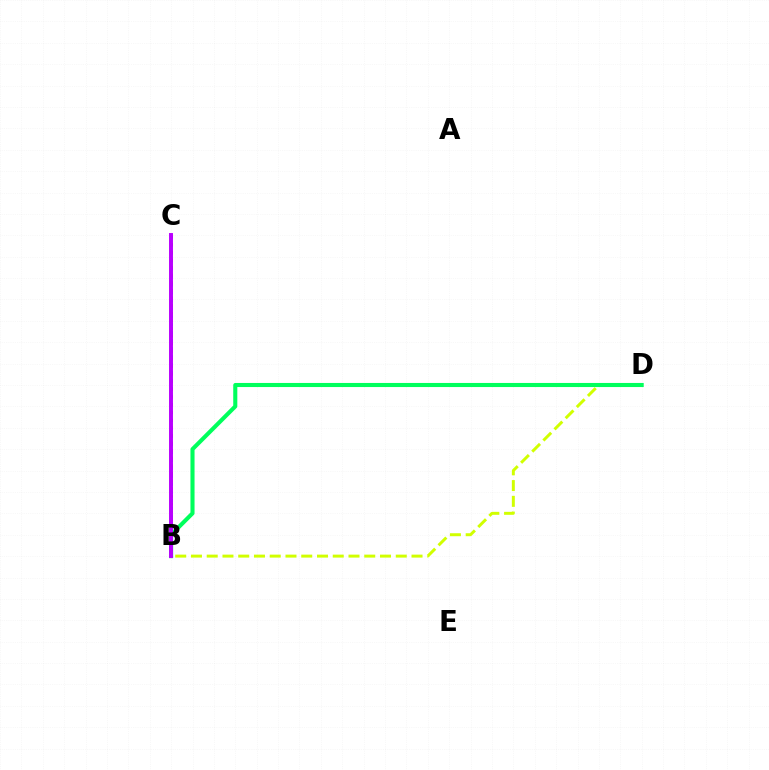{('B', 'D'): [{'color': '#d1ff00', 'line_style': 'dashed', 'thickness': 2.14}, {'color': '#00ff5c', 'line_style': 'solid', 'thickness': 2.94}], ('B', 'C'): [{'color': '#0074ff', 'line_style': 'dotted', 'thickness': 2.17}, {'color': '#ff0000', 'line_style': 'dotted', 'thickness': 2.07}, {'color': '#b900ff', 'line_style': 'solid', 'thickness': 2.84}]}